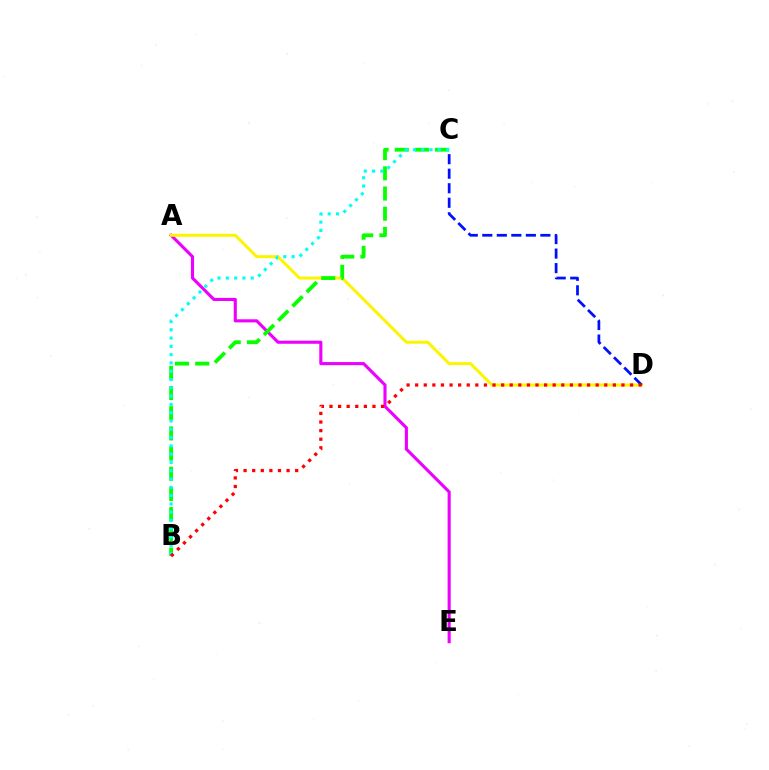{('A', 'E'): [{'color': '#ee00ff', 'line_style': 'solid', 'thickness': 2.24}], ('A', 'D'): [{'color': '#fcf500', 'line_style': 'solid', 'thickness': 2.16}], ('B', 'C'): [{'color': '#08ff00', 'line_style': 'dashed', 'thickness': 2.74}, {'color': '#00fff6', 'line_style': 'dotted', 'thickness': 2.25}], ('C', 'D'): [{'color': '#0010ff', 'line_style': 'dashed', 'thickness': 1.97}], ('B', 'D'): [{'color': '#ff0000', 'line_style': 'dotted', 'thickness': 2.34}]}